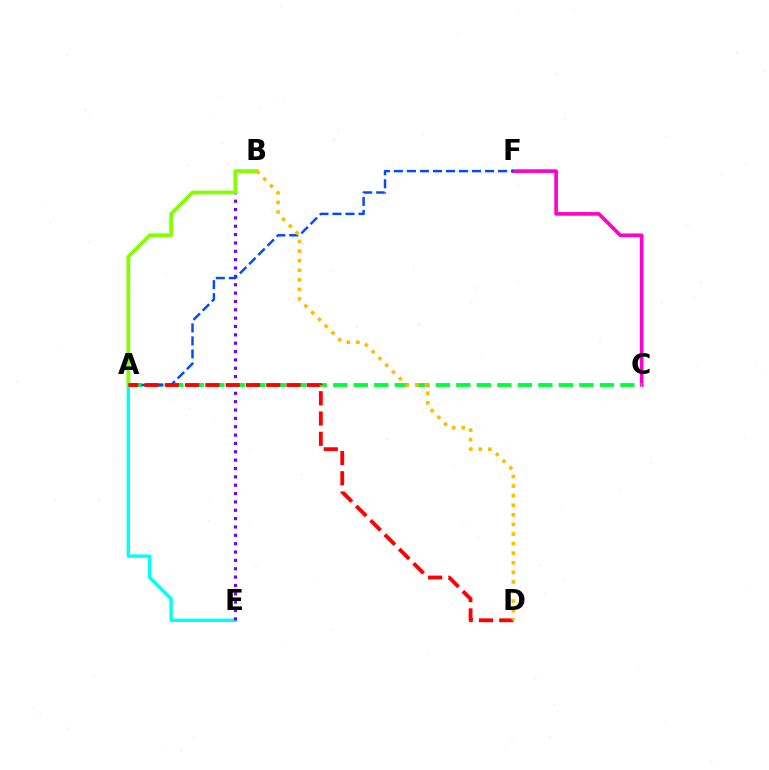{('A', 'E'): [{'color': '#00fff6', 'line_style': 'solid', 'thickness': 2.42}], ('B', 'E'): [{'color': '#7200ff', 'line_style': 'dotted', 'thickness': 2.27}], ('C', 'F'): [{'color': '#ff00cf', 'line_style': 'solid', 'thickness': 2.63}], ('A', 'C'): [{'color': '#00ff39', 'line_style': 'dashed', 'thickness': 2.79}], ('A', 'F'): [{'color': '#004bff', 'line_style': 'dashed', 'thickness': 1.77}], ('A', 'B'): [{'color': '#84ff00', 'line_style': 'solid', 'thickness': 2.7}], ('A', 'D'): [{'color': '#ff0000', 'line_style': 'dashed', 'thickness': 2.76}], ('B', 'D'): [{'color': '#ffbd00', 'line_style': 'dotted', 'thickness': 2.6}]}